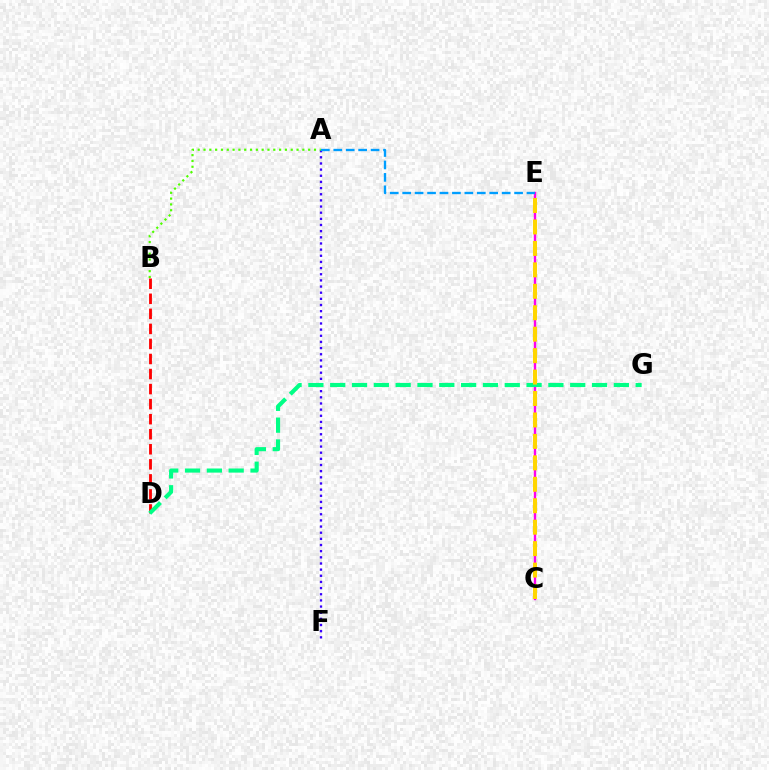{('A', 'F'): [{'color': '#3700ff', 'line_style': 'dotted', 'thickness': 1.67}], ('C', 'E'): [{'color': '#ff00ed', 'line_style': 'solid', 'thickness': 1.71}, {'color': '#ffd500', 'line_style': 'dashed', 'thickness': 2.91}], ('A', 'B'): [{'color': '#4fff00', 'line_style': 'dotted', 'thickness': 1.58}], ('B', 'D'): [{'color': '#ff0000', 'line_style': 'dashed', 'thickness': 2.04}], ('D', 'G'): [{'color': '#00ff86', 'line_style': 'dashed', 'thickness': 2.96}], ('A', 'E'): [{'color': '#009eff', 'line_style': 'dashed', 'thickness': 1.69}]}